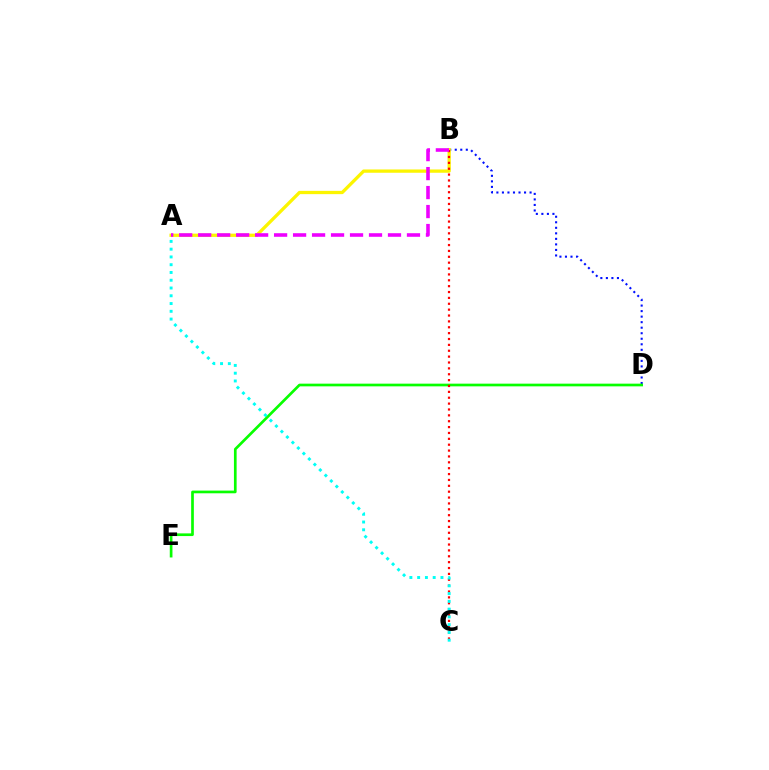{('B', 'D'): [{'color': '#0010ff', 'line_style': 'dotted', 'thickness': 1.5}], ('D', 'E'): [{'color': '#08ff00', 'line_style': 'solid', 'thickness': 1.94}], ('A', 'B'): [{'color': '#fcf500', 'line_style': 'solid', 'thickness': 2.36}, {'color': '#ee00ff', 'line_style': 'dashed', 'thickness': 2.58}], ('B', 'C'): [{'color': '#ff0000', 'line_style': 'dotted', 'thickness': 1.6}], ('A', 'C'): [{'color': '#00fff6', 'line_style': 'dotted', 'thickness': 2.11}]}